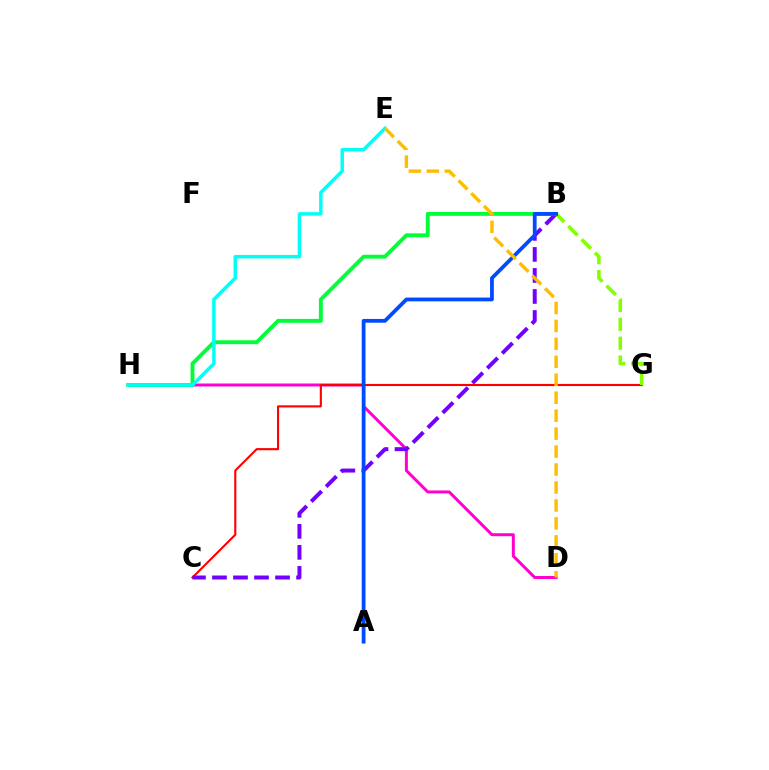{('D', 'H'): [{'color': '#ff00cf', 'line_style': 'solid', 'thickness': 2.14}], ('C', 'G'): [{'color': '#ff0000', 'line_style': 'solid', 'thickness': 1.53}], ('B', 'C'): [{'color': '#7200ff', 'line_style': 'dashed', 'thickness': 2.86}], ('B', 'G'): [{'color': '#84ff00', 'line_style': 'dashed', 'thickness': 2.56}], ('B', 'H'): [{'color': '#00ff39', 'line_style': 'solid', 'thickness': 2.8}], ('A', 'B'): [{'color': '#004bff', 'line_style': 'solid', 'thickness': 2.72}], ('E', 'H'): [{'color': '#00fff6', 'line_style': 'solid', 'thickness': 2.49}], ('D', 'E'): [{'color': '#ffbd00', 'line_style': 'dashed', 'thickness': 2.44}]}